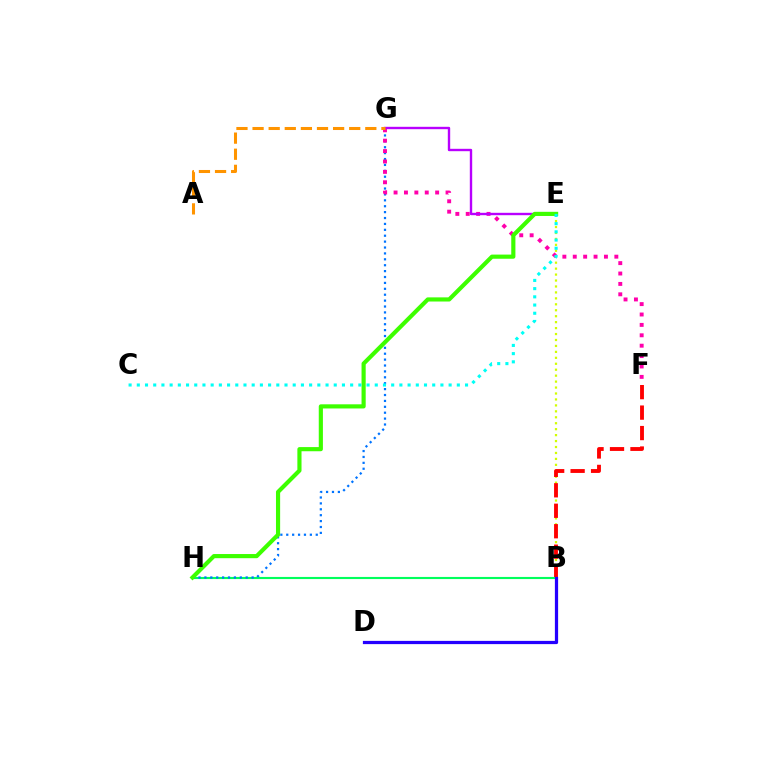{('B', 'E'): [{'color': '#d1ff00', 'line_style': 'dotted', 'thickness': 1.62}], ('B', 'F'): [{'color': '#ff0000', 'line_style': 'dashed', 'thickness': 2.78}], ('B', 'H'): [{'color': '#00ff5c', 'line_style': 'solid', 'thickness': 1.53}], ('G', 'H'): [{'color': '#0074ff', 'line_style': 'dotted', 'thickness': 1.6}], ('F', 'G'): [{'color': '#ff00ac', 'line_style': 'dotted', 'thickness': 2.82}], ('E', 'G'): [{'color': '#b900ff', 'line_style': 'solid', 'thickness': 1.72}], ('E', 'H'): [{'color': '#3dff00', 'line_style': 'solid', 'thickness': 2.99}], ('A', 'G'): [{'color': '#ff9400', 'line_style': 'dashed', 'thickness': 2.19}], ('B', 'D'): [{'color': '#2500ff', 'line_style': 'solid', 'thickness': 2.33}], ('C', 'E'): [{'color': '#00fff6', 'line_style': 'dotted', 'thickness': 2.23}]}